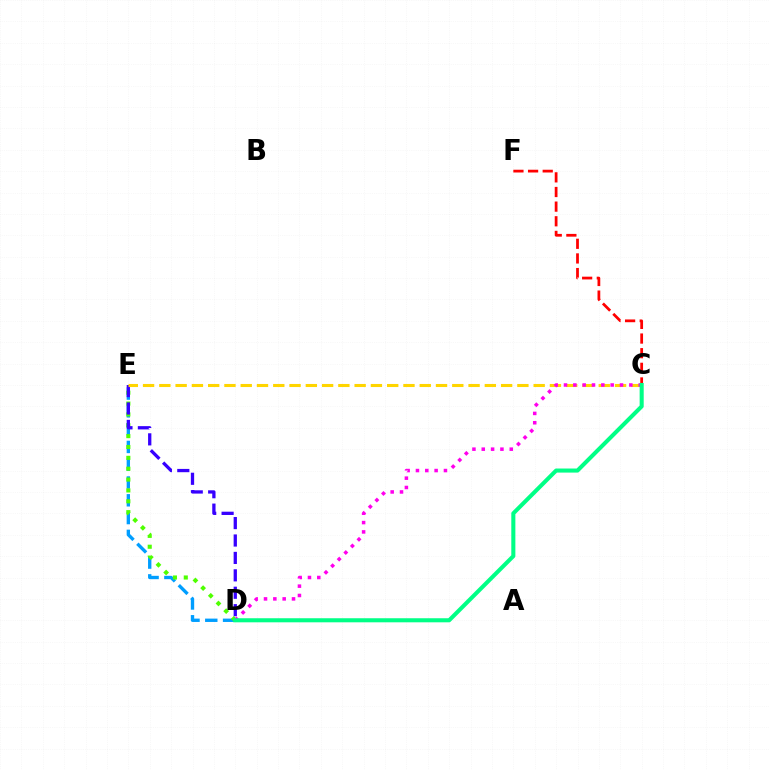{('C', 'F'): [{'color': '#ff0000', 'line_style': 'dashed', 'thickness': 1.99}], ('D', 'E'): [{'color': '#009eff', 'line_style': 'dashed', 'thickness': 2.42}, {'color': '#4fff00', 'line_style': 'dotted', 'thickness': 2.95}, {'color': '#3700ff', 'line_style': 'dashed', 'thickness': 2.37}], ('C', 'E'): [{'color': '#ffd500', 'line_style': 'dashed', 'thickness': 2.21}], ('C', 'D'): [{'color': '#ff00ed', 'line_style': 'dotted', 'thickness': 2.54}, {'color': '#00ff86', 'line_style': 'solid', 'thickness': 2.93}]}